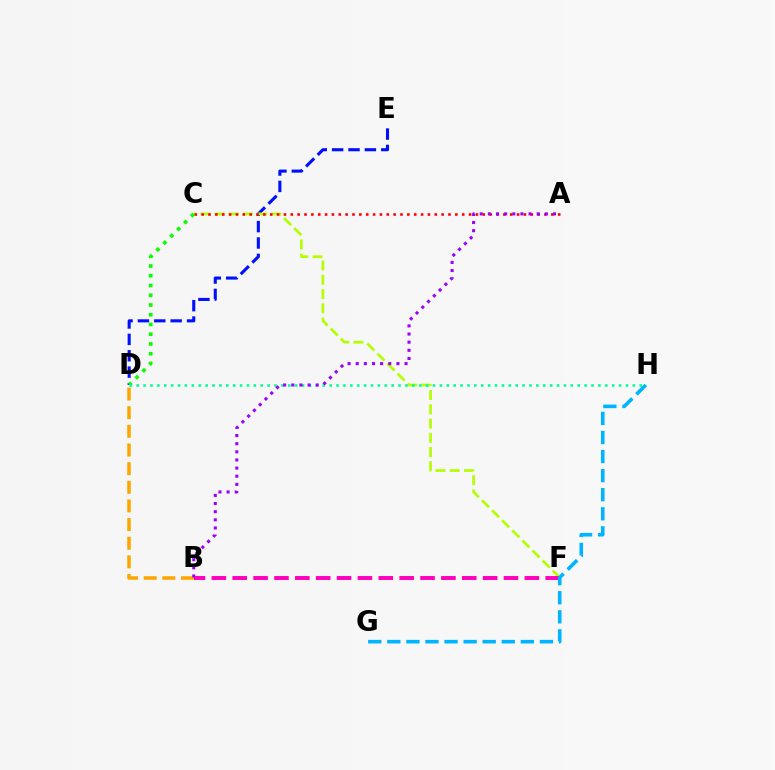{('D', 'E'): [{'color': '#0010ff', 'line_style': 'dashed', 'thickness': 2.23}], ('C', 'F'): [{'color': '#b3ff00', 'line_style': 'dashed', 'thickness': 1.93}], ('A', 'C'): [{'color': '#ff0000', 'line_style': 'dotted', 'thickness': 1.86}], ('C', 'D'): [{'color': '#08ff00', 'line_style': 'dotted', 'thickness': 2.65}], ('D', 'H'): [{'color': '#00ff9d', 'line_style': 'dotted', 'thickness': 1.87}], ('B', 'D'): [{'color': '#ffa500', 'line_style': 'dashed', 'thickness': 2.53}], ('B', 'F'): [{'color': '#ff00bd', 'line_style': 'dashed', 'thickness': 2.83}], ('A', 'B'): [{'color': '#9b00ff', 'line_style': 'dotted', 'thickness': 2.21}], ('G', 'H'): [{'color': '#00b5ff', 'line_style': 'dashed', 'thickness': 2.59}]}